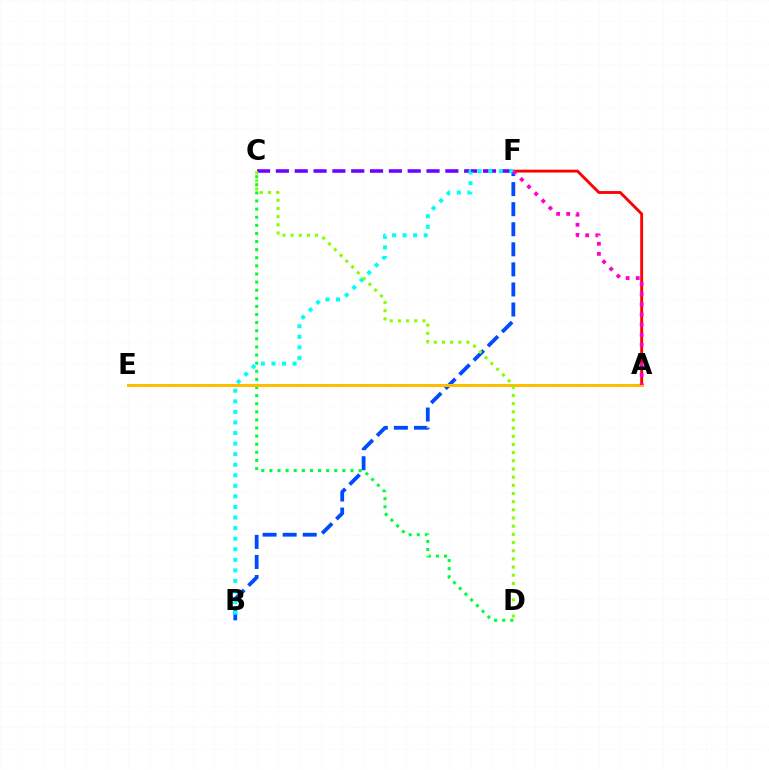{('C', 'F'): [{'color': '#7200ff', 'line_style': 'dashed', 'thickness': 2.56}], ('C', 'D'): [{'color': '#00ff39', 'line_style': 'dotted', 'thickness': 2.2}, {'color': '#84ff00', 'line_style': 'dotted', 'thickness': 2.22}], ('A', 'F'): [{'color': '#ff0000', 'line_style': 'solid', 'thickness': 2.06}, {'color': '#ff00cf', 'line_style': 'dotted', 'thickness': 2.74}], ('B', 'F'): [{'color': '#004bff', 'line_style': 'dashed', 'thickness': 2.73}, {'color': '#00fff6', 'line_style': 'dotted', 'thickness': 2.87}], ('A', 'E'): [{'color': '#ffbd00', 'line_style': 'solid', 'thickness': 2.16}]}